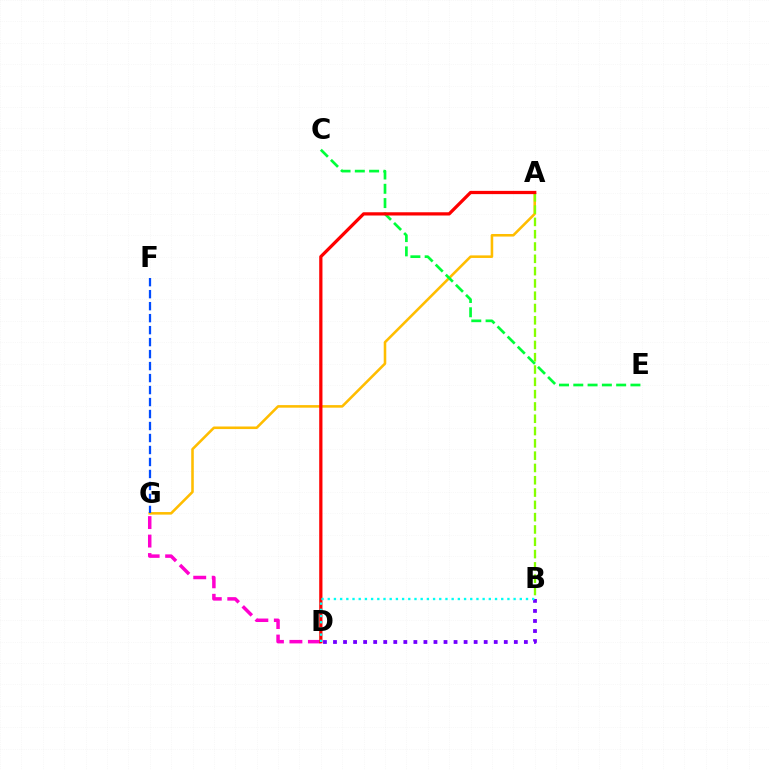{('A', 'G'): [{'color': '#ffbd00', 'line_style': 'solid', 'thickness': 1.85}], ('D', 'G'): [{'color': '#ff00cf', 'line_style': 'dashed', 'thickness': 2.51}], ('C', 'E'): [{'color': '#00ff39', 'line_style': 'dashed', 'thickness': 1.94}], ('A', 'B'): [{'color': '#84ff00', 'line_style': 'dashed', 'thickness': 1.67}], ('A', 'D'): [{'color': '#ff0000', 'line_style': 'solid', 'thickness': 2.34}], ('B', 'D'): [{'color': '#7200ff', 'line_style': 'dotted', 'thickness': 2.73}, {'color': '#00fff6', 'line_style': 'dotted', 'thickness': 1.68}], ('F', 'G'): [{'color': '#004bff', 'line_style': 'dashed', 'thickness': 1.63}]}